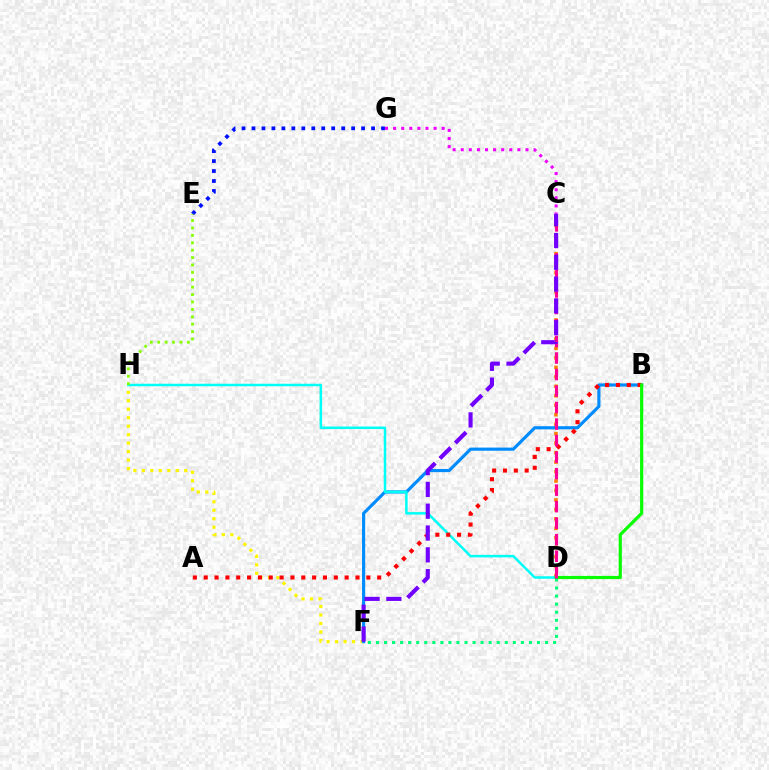{('C', 'G'): [{'color': '#ee00ff', 'line_style': 'dotted', 'thickness': 2.2}], ('E', 'G'): [{'color': '#0010ff', 'line_style': 'dotted', 'thickness': 2.71}], ('F', 'H'): [{'color': '#fcf500', 'line_style': 'dotted', 'thickness': 2.3}], ('C', 'D'): [{'color': '#ff7c00', 'line_style': 'dotted', 'thickness': 2.57}, {'color': '#ff0094', 'line_style': 'dashed', 'thickness': 2.24}], ('B', 'F'): [{'color': '#008cff', 'line_style': 'solid', 'thickness': 2.27}], ('D', 'H'): [{'color': '#00fff6', 'line_style': 'solid', 'thickness': 1.8}], ('A', 'B'): [{'color': '#ff0000', 'line_style': 'dotted', 'thickness': 2.95}], ('B', 'D'): [{'color': '#08ff00', 'line_style': 'solid', 'thickness': 2.29}], ('D', 'F'): [{'color': '#00ff74', 'line_style': 'dotted', 'thickness': 2.19}], ('E', 'H'): [{'color': '#84ff00', 'line_style': 'dotted', 'thickness': 2.01}], ('C', 'F'): [{'color': '#7200ff', 'line_style': 'dashed', 'thickness': 2.96}]}